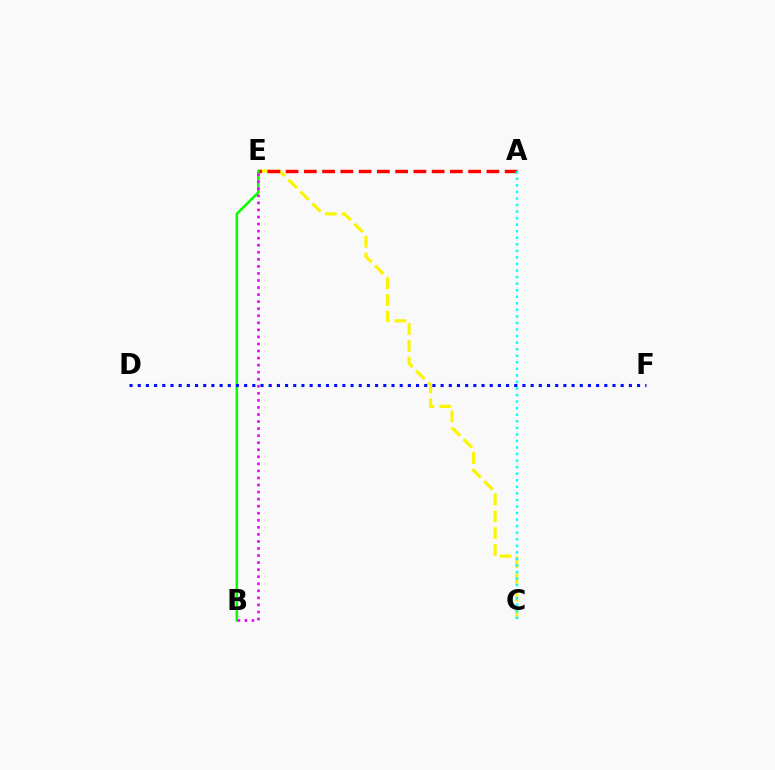{('C', 'E'): [{'color': '#fcf500', 'line_style': 'dashed', 'thickness': 2.29}], ('A', 'E'): [{'color': '#ff0000', 'line_style': 'dashed', 'thickness': 2.48}], ('B', 'E'): [{'color': '#08ff00', 'line_style': 'solid', 'thickness': 1.84}, {'color': '#ee00ff', 'line_style': 'dotted', 'thickness': 1.92}], ('D', 'F'): [{'color': '#0010ff', 'line_style': 'dotted', 'thickness': 2.22}], ('A', 'C'): [{'color': '#00fff6', 'line_style': 'dotted', 'thickness': 1.78}]}